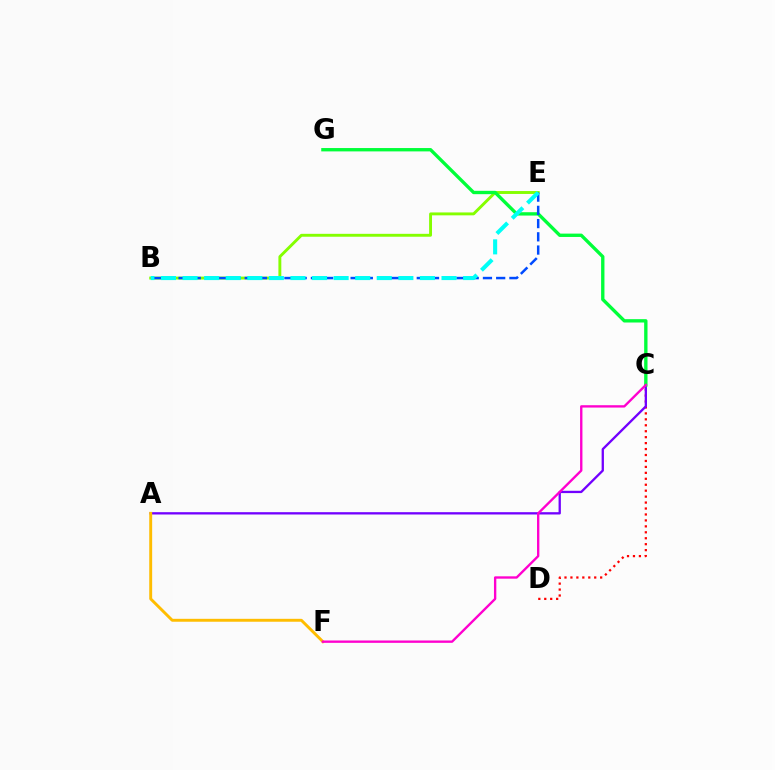{('C', 'D'): [{'color': '#ff0000', 'line_style': 'dotted', 'thickness': 1.62}], ('A', 'C'): [{'color': '#7200ff', 'line_style': 'solid', 'thickness': 1.66}], ('B', 'E'): [{'color': '#84ff00', 'line_style': 'solid', 'thickness': 2.09}, {'color': '#004bff', 'line_style': 'dashed', 'thickness': 1.8}, {'color': '#00fff6', 'line_style': 'dashed', 'thickness': 2.93}], ('A', 'F'): [{'color': '#ffbd00', 'line_style': 'solid', 'thickness': 2.1}], ('C', 'G'): [{'color': '#00ff39', 'line_style': 'solid', 'thickness': 2.41}], ('C', 'F'): [{'color': '#ff00cf', 'line_style': 'solid', 'thickness': 1.7}]}